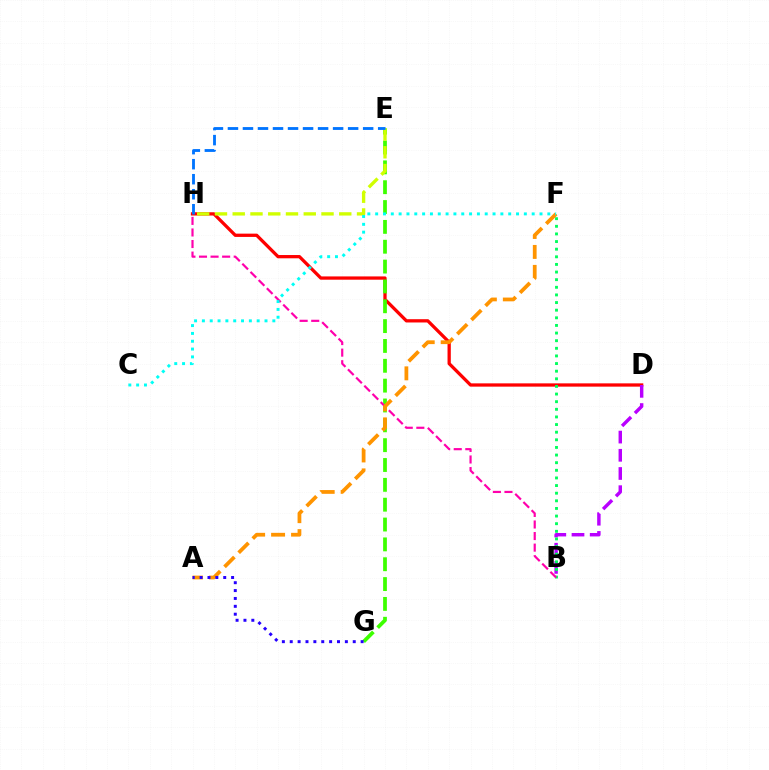{('D', 'H'): [{'color': '#ff0000', 'line_style': 'solid', 'thickness': 2.36}], ('B', 'D'): [{'color': '#b900ff', 'line_style': 'dashed', 'thickness': 2.47}], ('E', 'G'): [{'color': '#3dff00', 'line_style': 'dashed', 'thickness': 2.7}], ('B', 'F'): [{'color': '#00ff5c', 'line_style': 'dotted', 'thickness': 2.07}], ('B', 'H'): [{'color': '#ff00ac', 'line_style': 'dashed', 'thickness': 1.57}], ('A', 'F'): [{'color': '#ff9400', 'line_style': 'dashed', 'thickness': 2.71}], ('E', 'H'): [{'color': '#d1ff00', 'line_style': 'dashed', 'thickness': 2.41}, {'color': '#0074ff', 'line_style': 'dashed', 'thickness': 2.04}], ('C', 'F'): [{'color': '#00fff6', 'line_style': 'dotted', 'thickness': 2.13}], ('A', 'G'): [{'color': '#2500ff', 'line_style': 'dotted', 'thickness': 2.14}]}